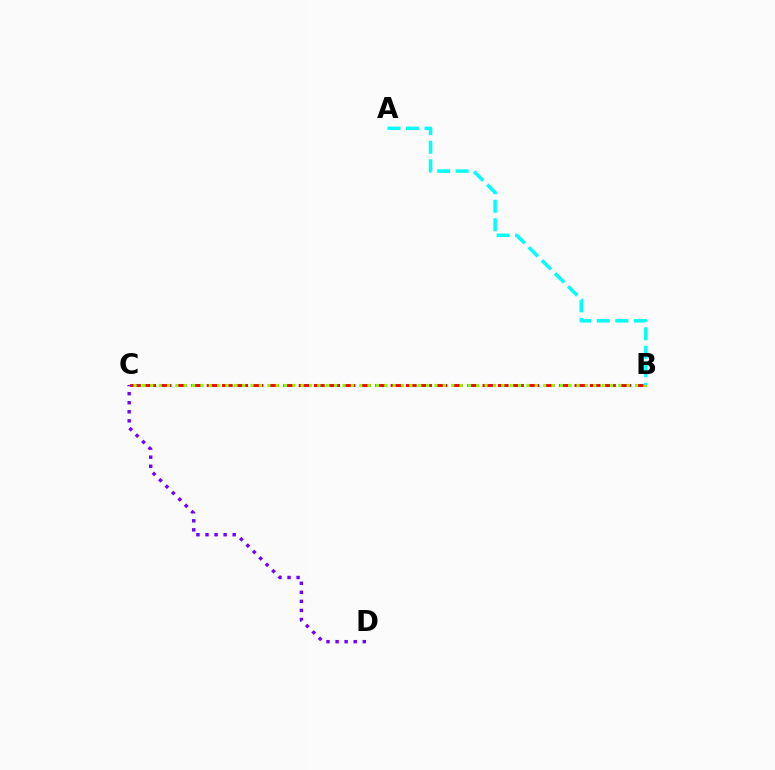{('B', 'C'): [{'color': '#ff0000', 'line_style': 'dashed', 'thickness': 2.08}, {'color': '#84ff00', 'line_style': 'dotted', 'thickness': 2.27}], ('A', 'B'): [{'color': '#00fff6', 'line_style': 'dashed', 'thickness': 2.51}], ('C', 'D'): [{'color': '#7200ff', 'line_style': 'dotted', 'thickness': 2.46}]}